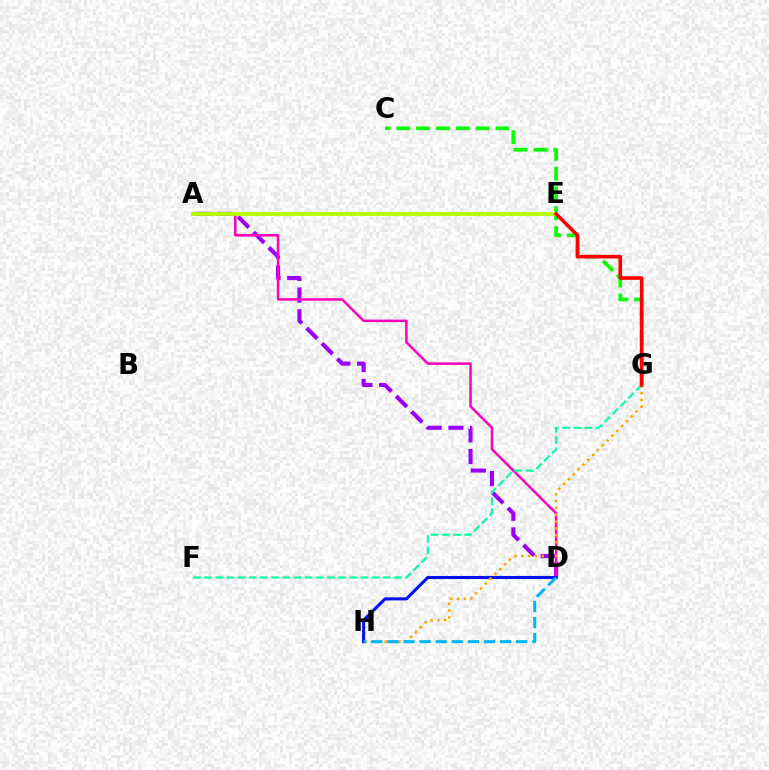{('C', 'G'): [{'color': '#08ff00', 'line_style': 'dashed', 'thickness': 2.69}], ('A', 'D'): [{'color': '#9b00ff', 'line_style': 'dashed', 'thickness': 2.95}, {'color': '#ff00bd', 'line_style': 'solid', 'thickness': 1.8}], ('A', 'E'): [{'color': '#b3ff00', 'line_style': 'solid', 'thickness': 2.72}], ('D', 'H'): [{'color': '#0010ff', 'line_style': 'solid', 'thickness': 2.22}, {'color': '#00b5ff', 'line_style': 'dashed', 'thickness': 2.19}], ('G', 'H'): [{'color': '#ffa500', 'line_style': 'dotted', 'thickness': 1.86}], ('F', 'G'): [{'color': '#00ff9d', 'line_style': 'dashed', 'thickness': 1.52}], ('E', 'G'): [{'color': '#ff0000', 'line_style': 'solid', 'thickness': 2.58}]}